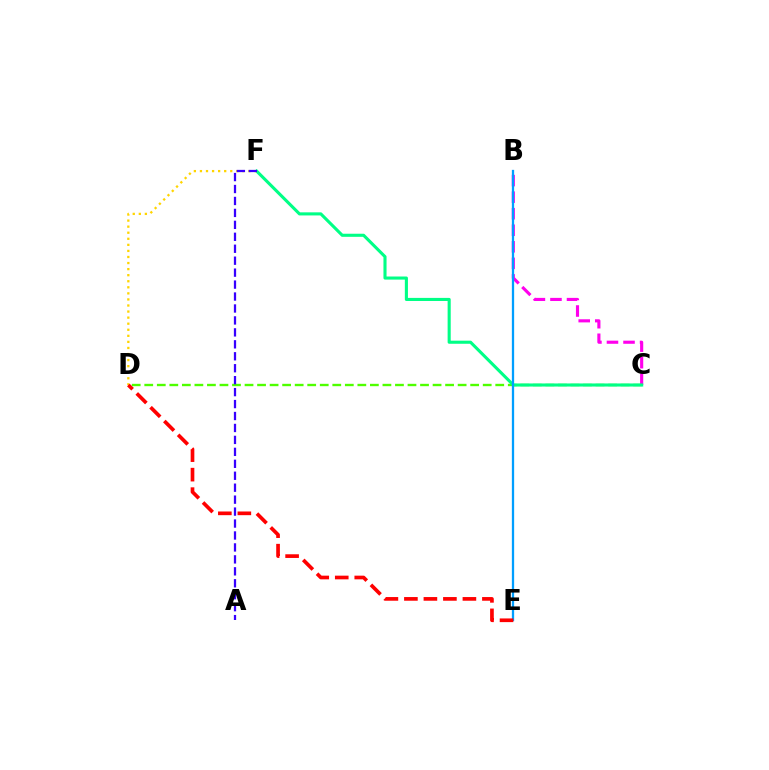{('C', 'D'): [{'color': '#4fff00', 'line_style': 'dashed', 'thickness': 1.7}], ('B', 'C'): [{'color': '#ff00ed', 'line_style': 'dashed', 'thickness': 2.25}], ('C', 'F'): [{'color': '#00ff86', 'line_style': 'solid', 'thickness': 2.23}], ('D', 'F'): [{'color': '#ffd500', 'line_style': 'dotted', 'thickness': 1.65}], ('B', 'E'): [{'color': '#009eff', 'line_style': 'solid', 'thickness': 1.64}], ('D', 'E'): [{'color': '#ff0000', 'line_style': 'dashed', 'thickness': 2.65}], ('A', 'F'): [{'color': '#3700ff', 'line_style': 'dashed', 'thickness': 1.62}]}